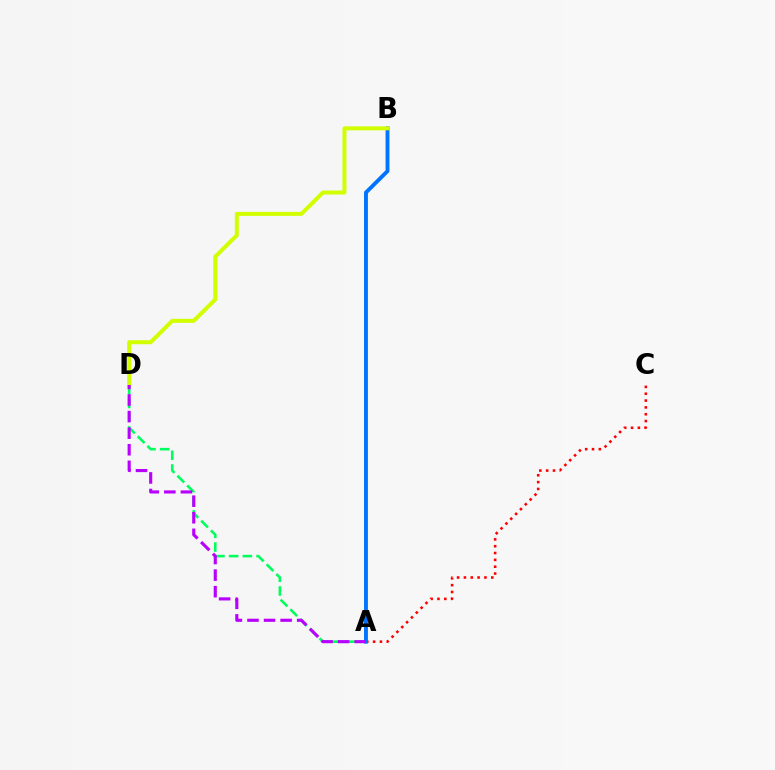{('A', 'D'): [{'color': '#00ff5c', 'line_style': 'dashed', 'thickness': 1.86}, {'color': '#b900ff', 'line_style': 'dashed', 'thickness': 2.25}], ('A', 'C'): [{'color': '#ff0000', 'line_style': 'dotted', 'thickness': 1.86}], ('A', 'B'): [{'color': '#0074ff', 'line_style': 'solid', 'thickness': 2.79}], ('B', 'D'): [{'color': '#d1ff00', 'line_style': 'solid', 'thickness': 2.87}]}